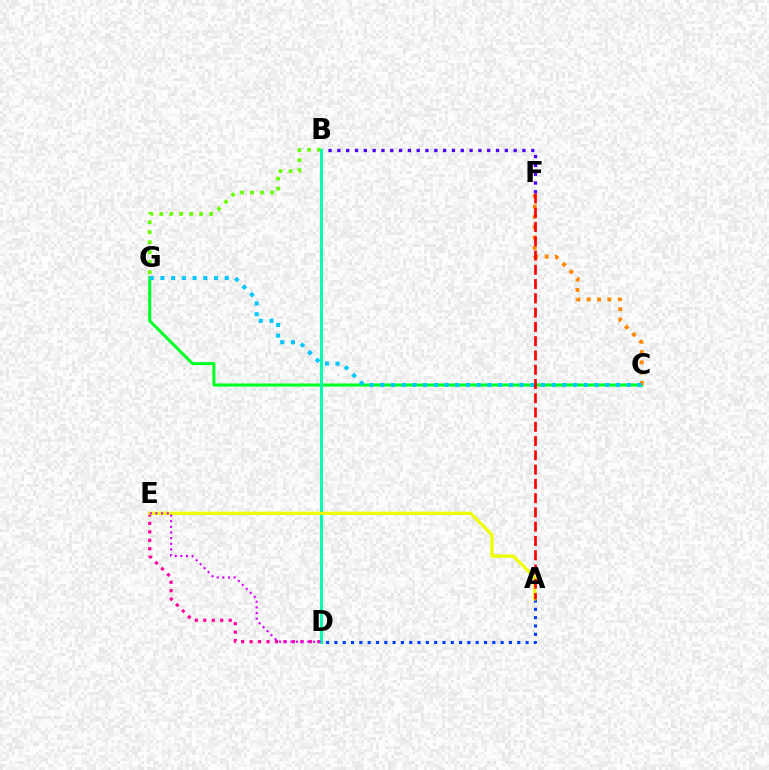{('C', 'G'): [{'color': '#00ff27', 'line_style': 'solid', 'thickness': 2.21}, {'color': '#00c7ff', 'line_style': 'dotted', 'thickness': 2.91}], ('C', 'F'): [{'color': '#ff8800', 'line_style': 'dotted', 'thickness': 2.81}], ('A', 'D'): [{'color': '#003fff', 'line_style': 'dotted', 'thickness': 2.26}], ('D', 'E'): [{'color': '#ff00a0', 'line_style': 'dotted', 'thickness': 2.3}, {'color': '#d600ff', 'line_style': 'dotted', 'thickness': 1.53}], ('B', 'F'): [{'color': '#4f00ff', 'line_style': 'dotted', 'thickness': 2.39}], ('B', 'G'): [{'color': '#66ff00', 'line_style': 'dotted', 'thickness': 2.71}], ('B', 'D'): [{'color': '#00ffaf', 'line_style': 'solid', 'thickness': 2.18}], ('A', 'E'): [{'color': '#eeff00', 'line_style': 'solid', 'thickness': 2.34}], ('A', 'F'): [{'color': '#ff0000', 'line_style': 'dashed', 'thickness': 1.94}]}